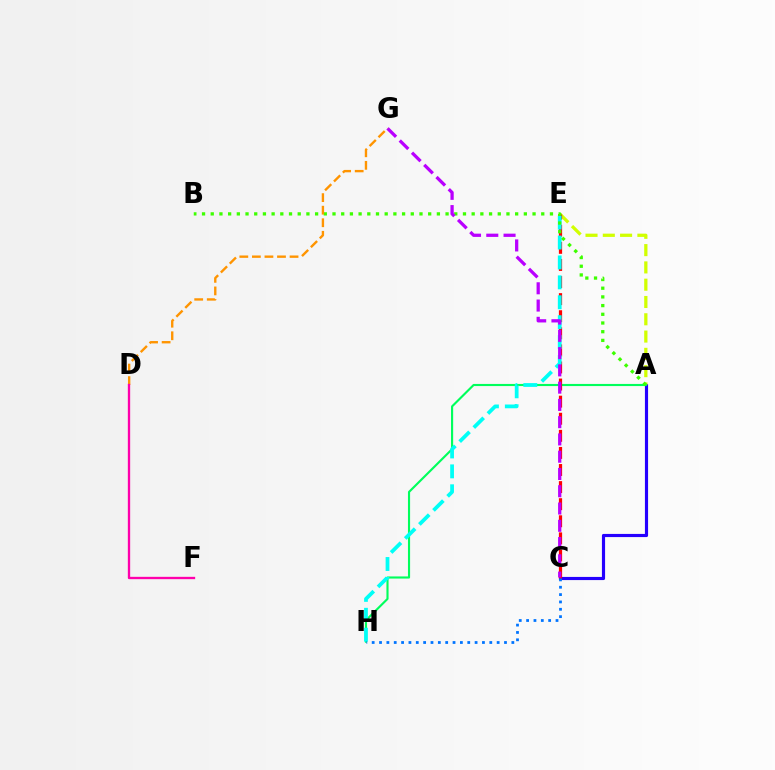{('A', 'C'): [{'color': '#2500ff', 'line_style': 'solid', 'thickness': 2.27}], ('A', 'E'): [{'color': '#d1ff00', 'line_style': 'dashed', 'thickness': 2.35}], ('A', 'H'): [{'color': '#00ff5c', 'line_style': 'solid', 'thickness': 1.54}], ('C', 'E'): [{'color': '#ff0000', 'line_style': 'dashed', 'thickness': 2.32}], ('E', 'H'): [{'color': '#00fff6', 'line_style': 'dashed', 'thickness': 2.71}], ('C', 'H'): [{'color': '#0074ff', 'line_style': 'dotted', 'thickness': 2.0}], ('A', 'B'): [{'color': '#3dff00', 'line_style': 'dotted', 'thickness': 2.36}], ('C', 'G'): [{'color': '#b900ff', 'line_style': 'dashed', 'thickness': 2.35}], ('D', 'G'): [{'color': '#ff9400', 'line_style': 'dashed', 'thickness': 1.71}], ('D', 'F'): [{'color': '#ff00ac', 'line_style': 'solid', 'thickness': 1.68}]}